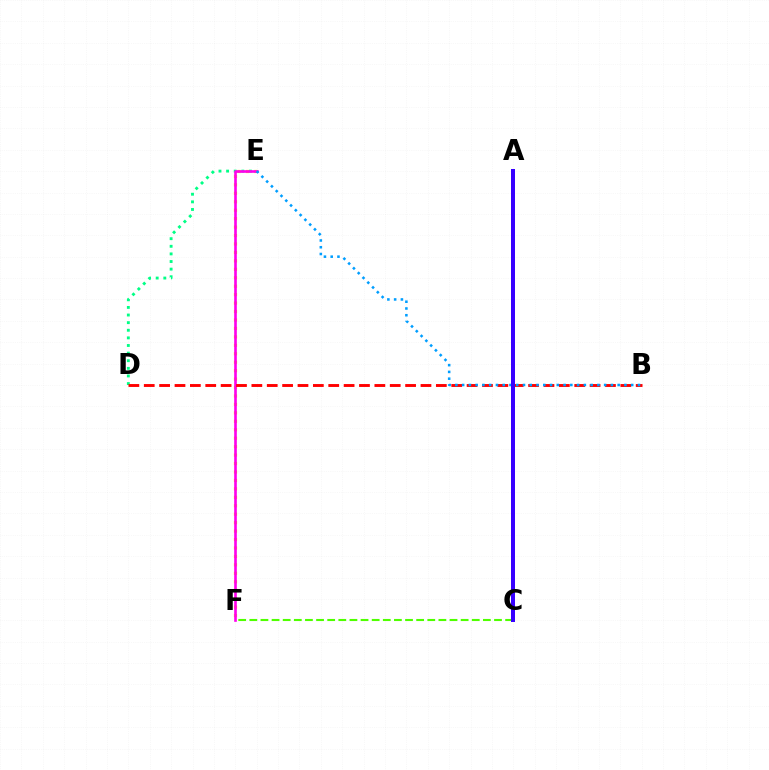{('E', 'F'): [{'color': '#ffd500', 'line_style': 'dotted', 'thickness': 2.29}, {'color': '#ff00ed', 'line_style': 'solid', 'thickness': 1.89}], ('C', 'F'): [{'color': '#4fff00', 'line_style': 'dashed', 'thickness': 1.51}], ('D', 'E'): [{'color': '#00ff86', 'line_style': 'dotted', 'thickness': 2.07}], ('B', 'D'): [{'color': '#ff0000', 'line_style': 'dashed', 'thickness': 2.09}], ('B', 'E'): [{'color': '#009eff', 'line_style': 'dotted', 'thickness': 1.84}], ('A', 'C'): [{'color': '#3700ff', 'line_style': 'solid', 'thickness': 2.87}]}